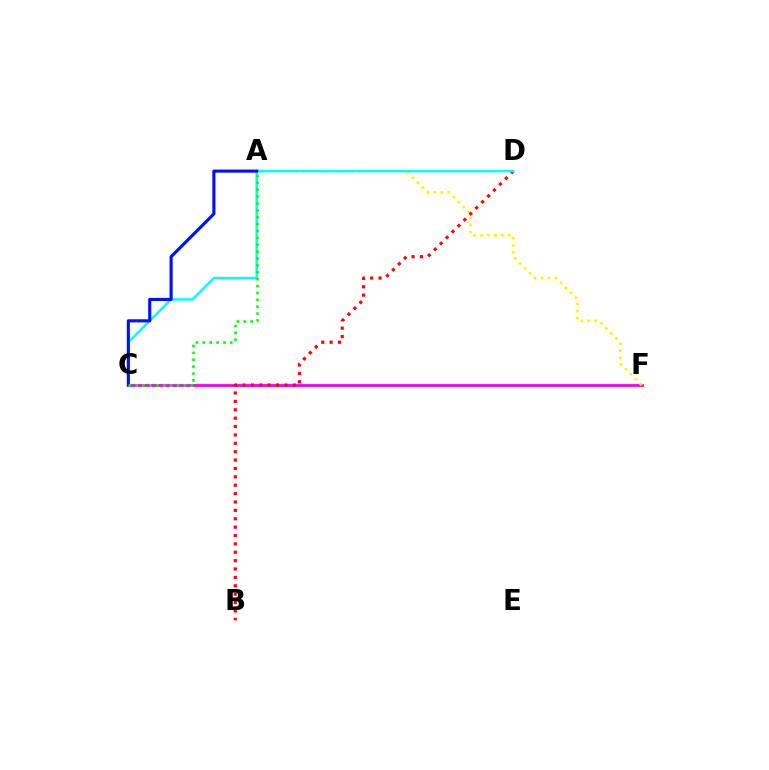{('C', 'F'): [{'color': '#ee00ff', 'line_style': 'solid', 'thickness': 1.99}], ('A', 'F'): [{'color': '#fcf500', 'line_style': 'dotted', 'thickness': 1.9}], ('B', 'D'): [{'color': '#ff0000', 'line_style': 'dotted', 'thickness': 2.28}], ('C', 'D'): [{'color': '#00fff6', 'line_style': 'solid', 'thickness': 1.77}], ('A', 'C'): [{'color': '#0010ff', 'line_style': 'solid', 'thickness': 2.25}, {'color': '#08ff00', 'line_style': 'dotted', 'thickness': 1.87}]}